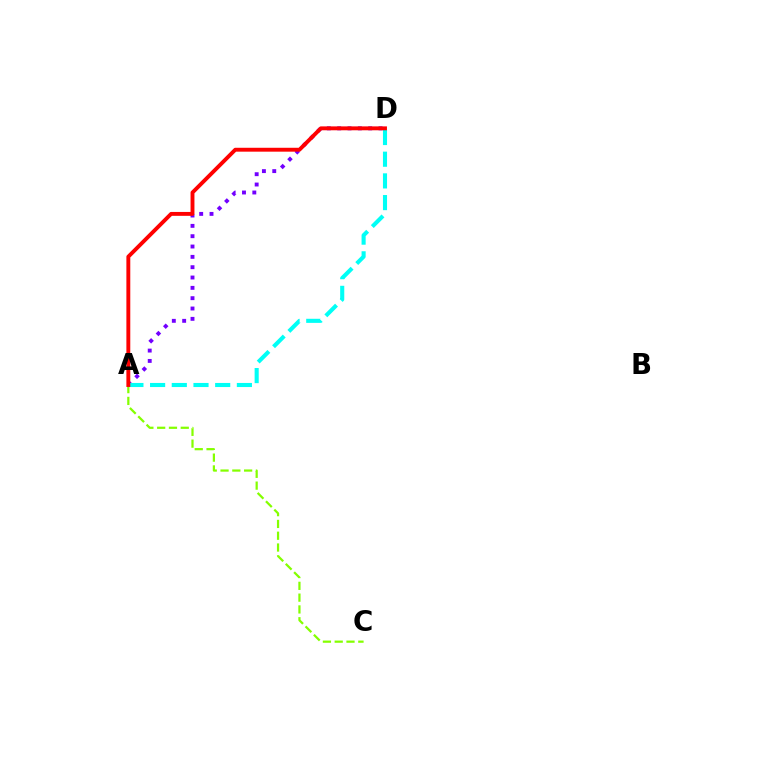{('A', 'C'): [{'color': '#84ff00', 'line_style': 'dashed', 'thickness': 1.6}], ('A', 'D'): [{'color': '#7200ff', 'line_style': 'dotted', 'thickness': 2.81}, {'color': '#00fff6', 'line_style': 'dashed', 'thickness': 2.95}, {'color': '#ff0000', 'line_style': 'solid', 'thickness': 2.8}]}